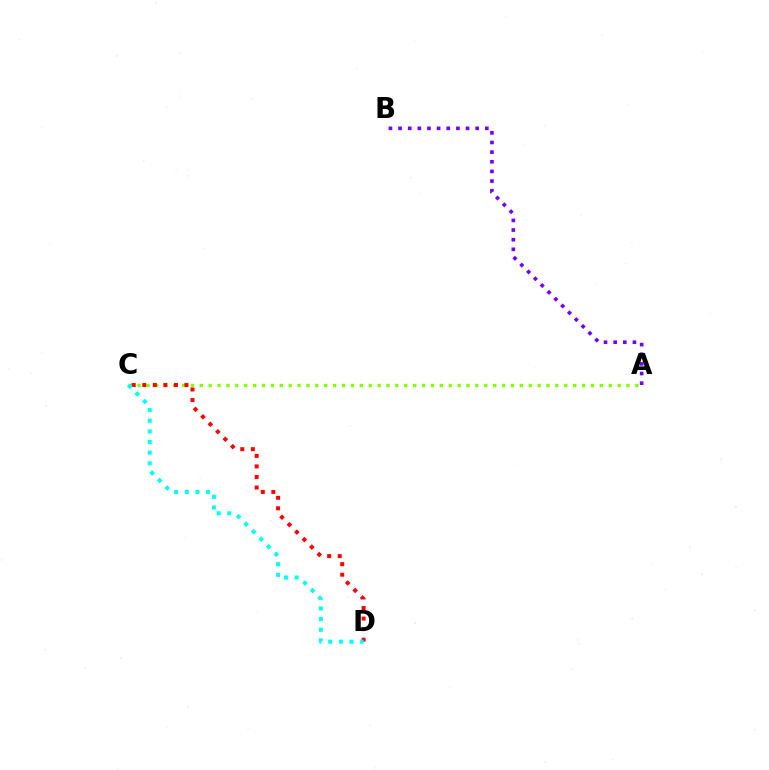{('A', 'C'): [{'color': '#84ff00', 'line_style': 'dotted', 'thickness': 2.42}], ('C', 'D'): [{'color': '#ff0000', 'line_style': 'dotted', 'thickness': 2.87}, {'color': '#00fff6', 'line_style': 'dotted', 'thickness': 2.89}], ('A', 'B'): [{'color': '#7200ff', 'line_style': 'dotted', 'thickness': 2.62}]}